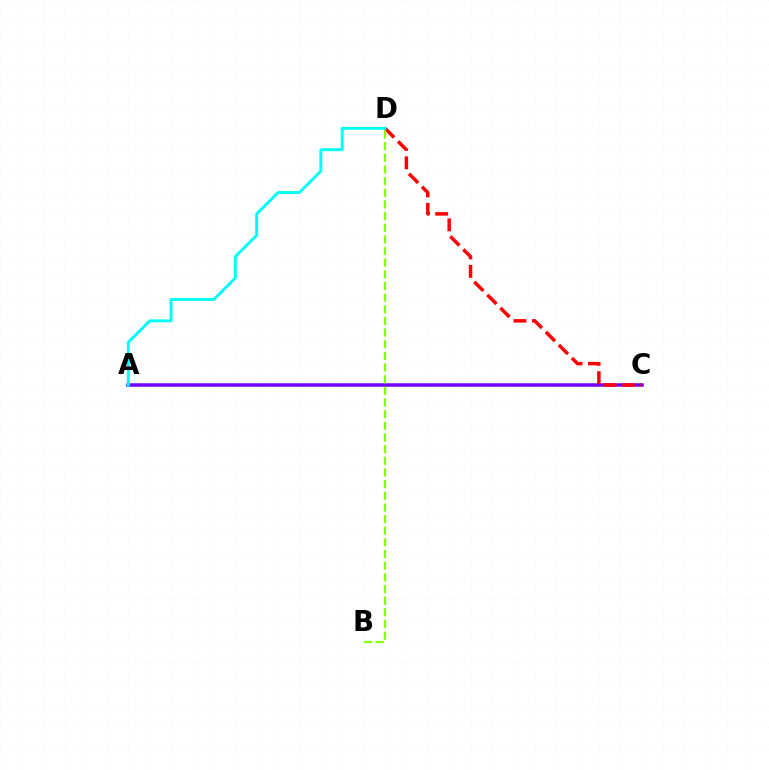{('A', 'C'): [{'color': '#7200ff', 'line_style': 'solid', 'thickness': 2.52}], ('C', 'D'): [{'color': '#ff0000', 'line_style': 'dashed', 'thickness': 2.51}], ('A', 'D'): [{'color': '#00fff6', 'line_style': 'solid', 'thickness': 2.09}], ('B', 'D'): [{'color': '#84ff00', 'line_style': 'dashed', 'thickness': 1.58}]}